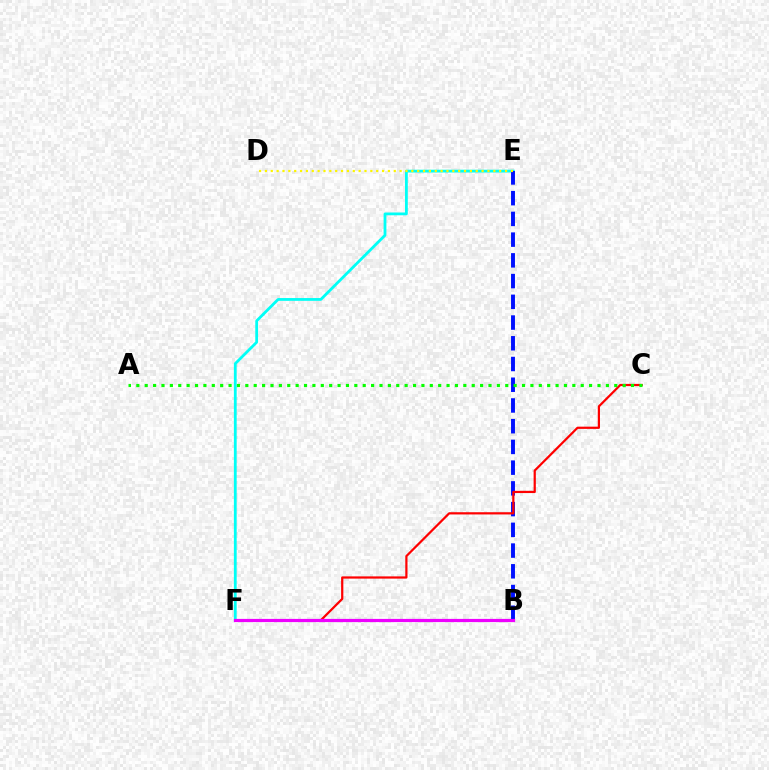{('E', 'F'): [{'color': '#00fff6', 'line_style': 'solid', 'thickness': 2.01}], ('B', 'E'): [{'color': '#0010ff', 'line_style': 'dashed', 'thickness': 2.82}], ('D', 'E'): [{'color': '#fcf500', 'line_style': 'dotted', 'thickness': 1.59}], ('C', 'F'): [{'color': '#ff0000', 'line_style': 'solid', 'thickness': 1.6}], ('B', 'F'): [{'color': '#ee00ff', 'line_style': 'solid', 'thickness': 2.31}], ('A', 'C'): [{'color': '#08ff00', 'line_style': 'dotted', 'thickness': 2.28}]}